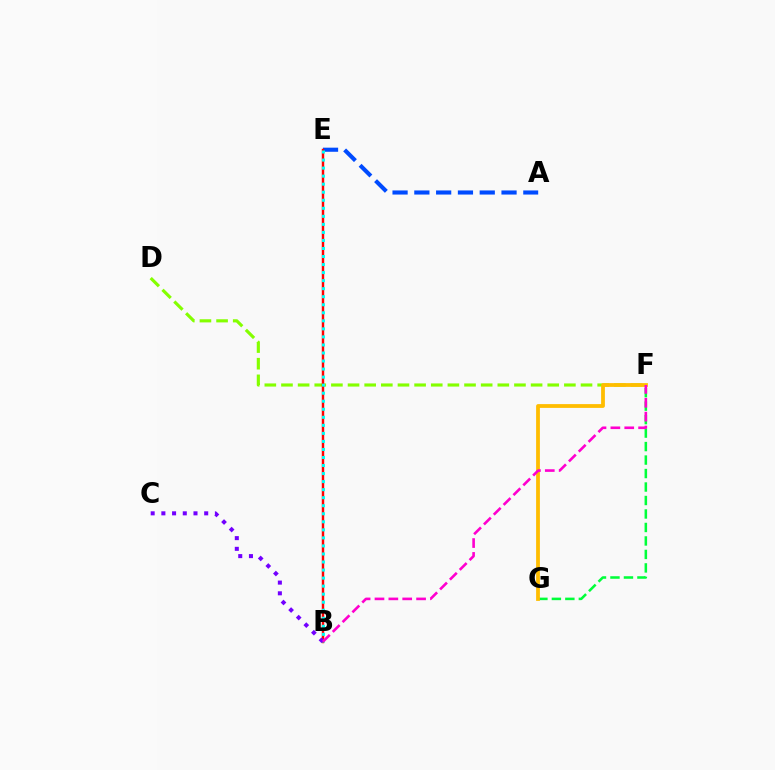{('A', 'E'): [{'color': '#004bff', 'line_style': 'dashed', 'thickness': 2.96}], ('D', 'F'): [{'color': '#84ff00', 'line_style': 'dashed', 'thickness': 2.26}], ('B', 'E'): [{'color': '#ff0000', 'line_style': 'solid', 'thickness': 1.76}, {'color': '#00fff6', 'line_style': 'dotted', 'thickness': 2.18}], ('F', 'G'): [{'color': '#00ff39', 'line_style': 'dashed', 'thickness': 1.83}, {'color': '#ffbd00', 'line_style': 'solid', 'thickness': 2.72}], ('B', 'C'): [{'color': '#7200ff', 'line_style': 'dotted', 'thickness': 2.91}], ('B', 'F'): [{'color': '#ff00cf', 'line_style': 'dashed', 'thickness': 1.88}]}